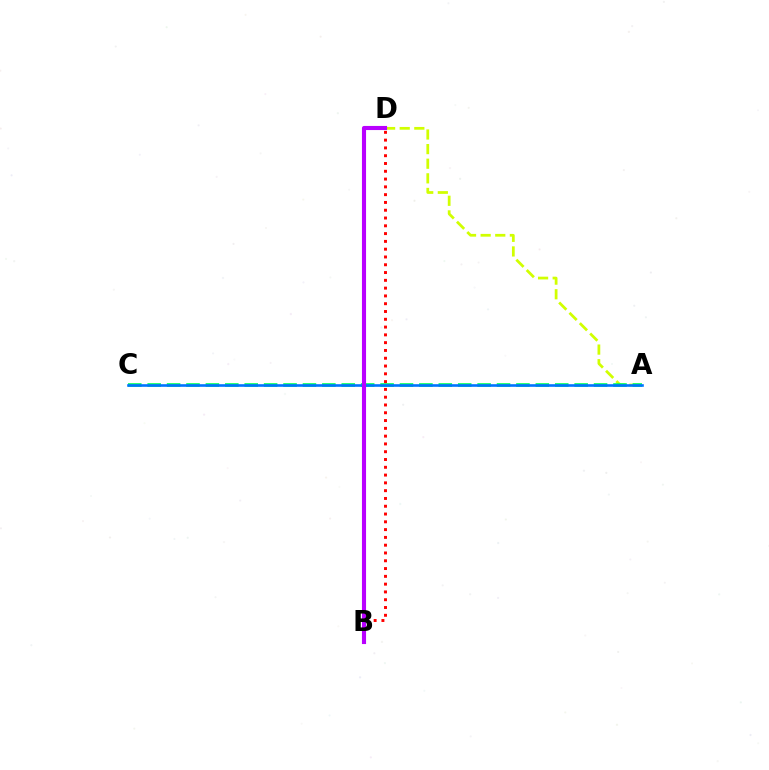{('A', 'D'): [{'color': '#d1ff00', 'line_style': 'dashed', 'thickness': 1.99}], ('A', 'C'): [{'color': '#00ff5c', 'line_style': 'dashed', 'thickness': 2.64}, {'color': '#0074ff', 'line_style': 'solid', 'thickness': 1.89}], ('B', 'D'): [{'color': '#ff0000', 'line_style': 'dotted', 'thickness': 2.12}, {'color': '#b900ff', 'line_style': 'solid', 'thickness': 2.96}]}